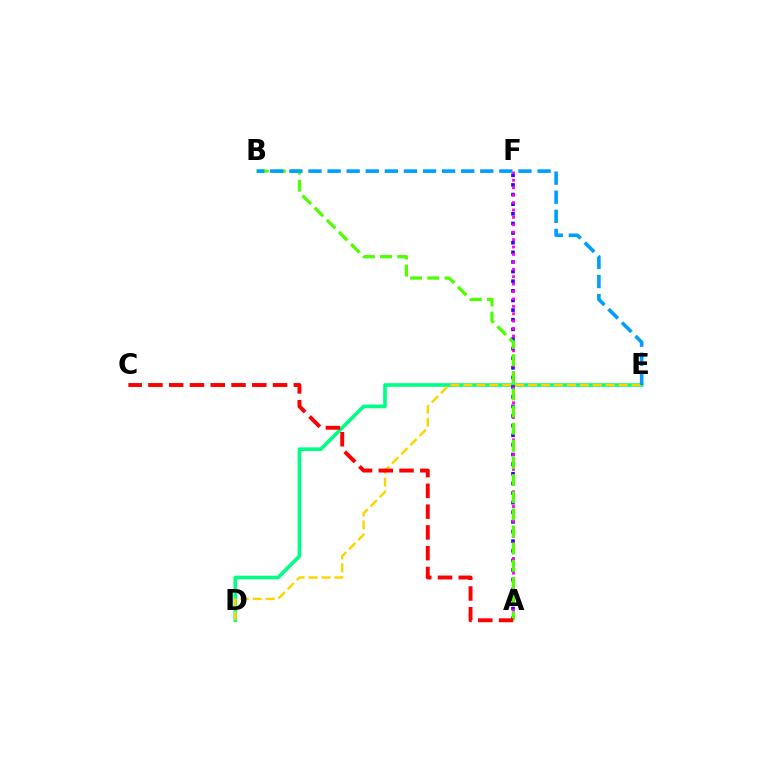{('D', 'E'): [{'color': '#00ff86', 'line_style': 'solid', 'thickness': 2.63}, {'color': '#ffd500', 'line_style': 'dashed', 'thickness': 1.76}], ('A', 'F'): [{'color': '#3700ff', 'line_style': 'dotted', 'thickness': 2.62}, {'color': '#ff00ed', 'line_style': 'dotted', 'thickness': 2.01}], ('A', 'B'): [{'color': '#4fff00', 'line_style': 'dashed', 'thickness': 2.33}], ('B', 'E'): [{'color': '#009eff', 'line_style': 'dashed', 'thickness': 2.59}], ('A', 'C'): [{'color': '#ff0000', 'line_style': 'dashed', 'thickness': 2.82}]}